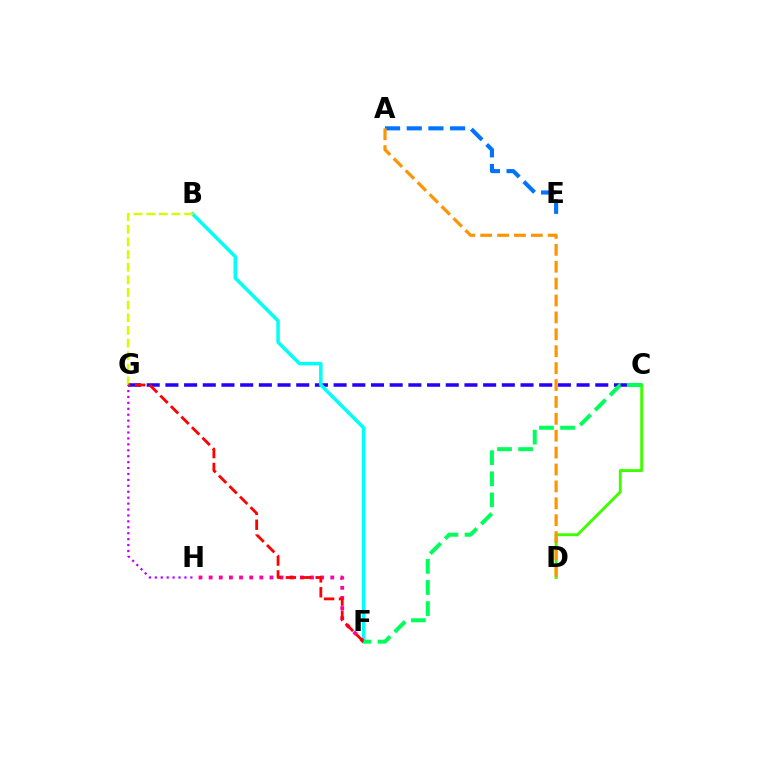{('C', 'G'): [{'color': '#2500ff', 'line_style': 'dashed', 'thickness': 2.54}], ('A', 'E'): [{'color': '#0074ff', 'line_style': 'dashed', 'thickness': 2.95}], ('C', 'D'): [{'color': '#3dff00', 'line_style': 'solid', 'thickness': 2.07}], ('B', 'F'): [{'color': '#00fff6', 'line_style': 'solid', 'thickness': 2.53}], ('B', 'G'): [{'color': '#d1ff00', 'line_style': 'dashed', 'thickness': 1.72}], ('A', 'D'): [{'color': '#ff9400', 'line_style': 'dashed', 'thickness': 2.3}], ('F', 'H'): [{'color': '#ff00ac', 'line_style': 'dotted', 'thickness': 2.75}], ('F', 'G'): [{'color': '#ff0000', 'line_style': 'dashed', 'thickness': 2.02}], ('G', 'H'): [{'color': '#b900ff', 'line_style': 'dotted', 'thickness': 1.61}], ('C', 'F'): [{'color': '#00ff5c', 'line_style': 'dashed', 'thickness': 2.87}]}